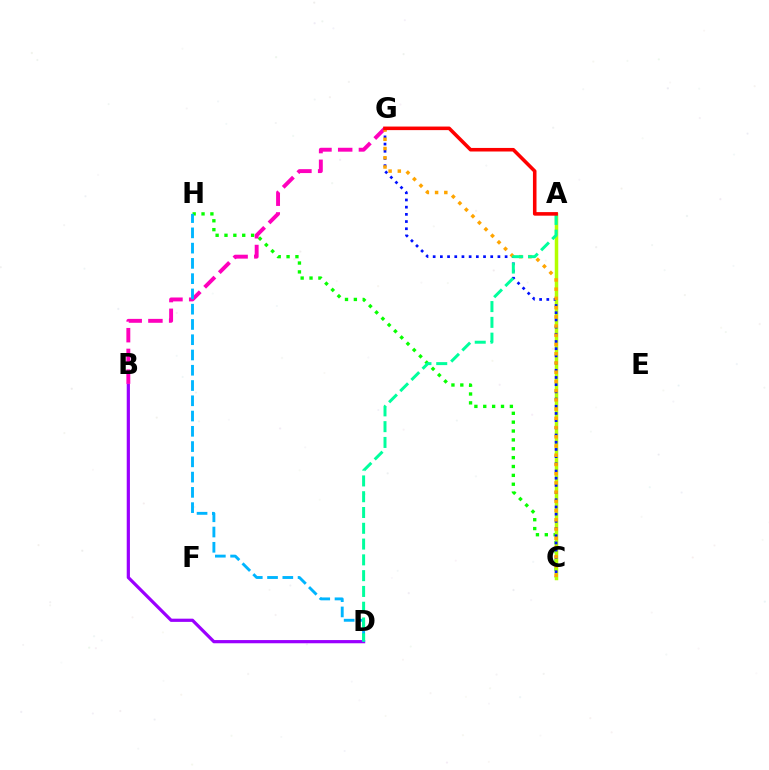{('B', 'D'): [{'color': '#9b00ff', 'line_style': 'solid', 'thickness': 2.31}], ('C', 'H'): [{'color': '#08ff00', 'line_style': 'dotted', 'thickness': 2.41}], ('B', 'G'): [{'color': '#ff00bd', 'line_style': 'dashed', 'thickness': 2.81}], ('A', 'C'): [{'color': '#b3ff00', 'line_style': 'solid', 'thickness': 2.52}], ('C', 'G'): [{'color': '#0010ff', 'line_style': 'dotted', 'thickness': 1.95}, {'color': '#ffa500', 'line_style': 'dotted', 'thickness': 2.51}], ('D', 'H'): [{'color': '#00b5ff', 'line_style': 'dashed', 'thickness': 2.07}], ('A', 'D'): [{'color': '#00ff9d', 'line_style': 'dashed', 'thickness': 2.14}], ('A', 'G'): [{'color': '#ff0000', 'line_style': 'solid', 'thickness': 2.57}]}